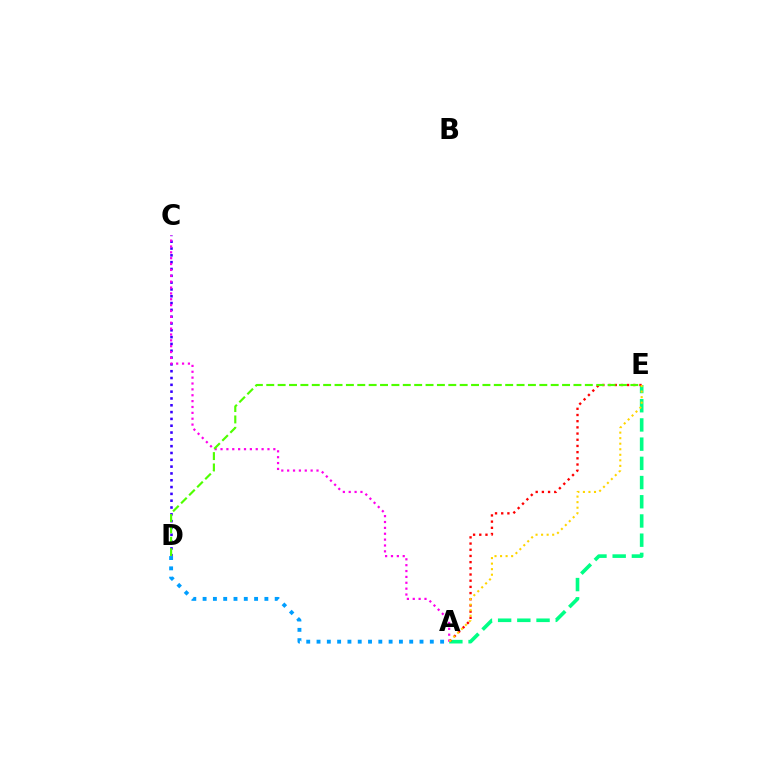{('C', 'D'): [{'color': '#3700ff', 'line_style': 'dotted', 'thickness': 1.85}], ('A', 'E'): [{'color': '#00ff86', 'line_style': 'dashed', 'thickness': 2.61}, {'color': '#ff0000', 'line_style': 'dotted', 'thickness': 1.68}, {'color': '#ffd500', 'line_style': 'dotted', 'thickness': 1.51}], ('A', 'C'): [{'color': '#ff00ed', 'line_style': 'dotted', 'thickness': 1.59}], ('D', 'E'): [{'color': '#4fff00', 'line_style': 'dashed', 'thickness': 1.55}], ('A', 'D'): [{'color': '#009eff', 'line_style': 'dotted', 'thickness': 2.8}]}